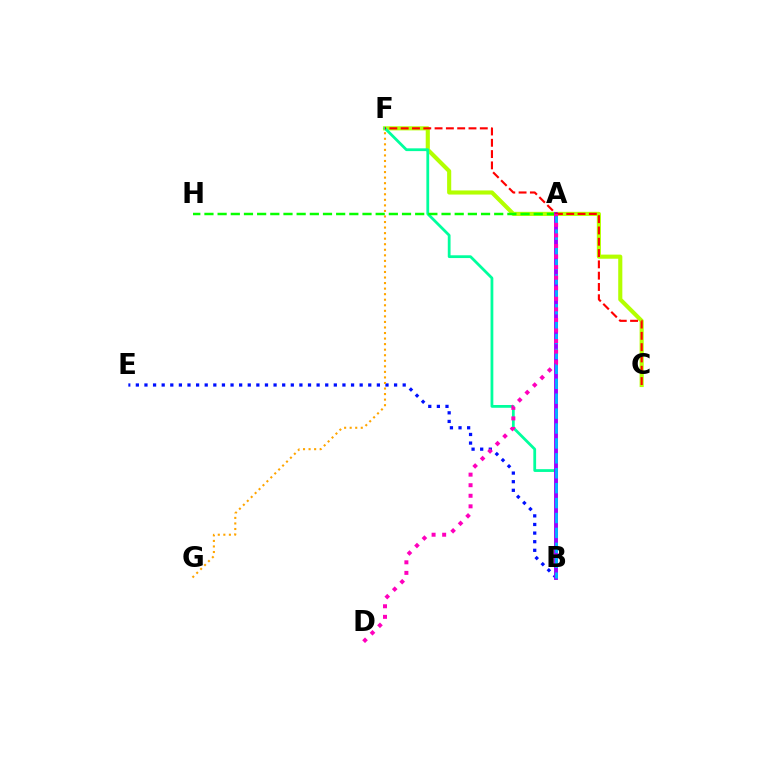{('C', 'F'): [{'color': '#b3ff00', 'line_style': 'solid', 'thickness': 2.96}, {'color': '#ff0000', 'line_style': 'dashed', 'thickness': 1.54}], ('B', 'F'): [{'color': '#00ff9d', 'line_style': 'solid', 'thickness': 2.0}], ('B', 'E'): [{'color': '#0010ff', 'line_style': 'dotted', 'thickness': 2.34}], ('F', 'G'): [{'color': '#ffa500', 'line_style': 'dotted', 'thickness': 1.51}], ('A', 'H'): [{'color': '#08ff00', 'line_style': 'dashed', 'thickness': 1.79}], ('A', 'B'): [{'color': '#9b00ff', 'line_style': 'solid', 'thickness': 2.79}, {'color': '#00b5ff', 'line_style': 'dashed', 'thickness': 2.03}], ('A', 'D'): [{'color': '#ff00bd', 'line_style': 'dotted', 'thickness': 2.87}]}